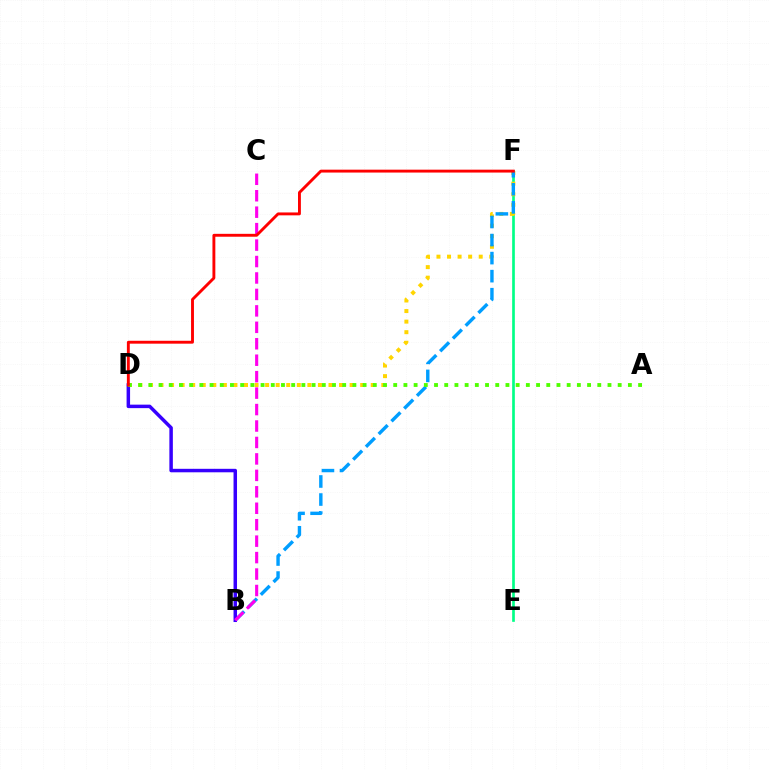{('E', 'F'): [{'color': '#00ff86', 'line_style': 'solid', 'thickness': 1.92}], ('D', 'F'): [{'color': '#ffd500', 'line_style': 'dotted', 'thickness': 2.87}, {'color': '#ff0000', 'line_style': 'solid', 'thickness': 2.08}], ('B', 'F'): [{'color': '#009eff', 'line_style': 'dashed', 'thickness': 2.45}], ('B', 'D'): [{'color': '#3700ff', 'line_style': 'solid', 'thickness': 2.51}], ('B', 'C'): [{'color': '#ff00ed', 'line_style': 'dashed', 'thickness': 2.23}], ('A', 'D'): [{'color': '#4fff00', 'line_style': 'dotted', 'thickness': 2.77}]}